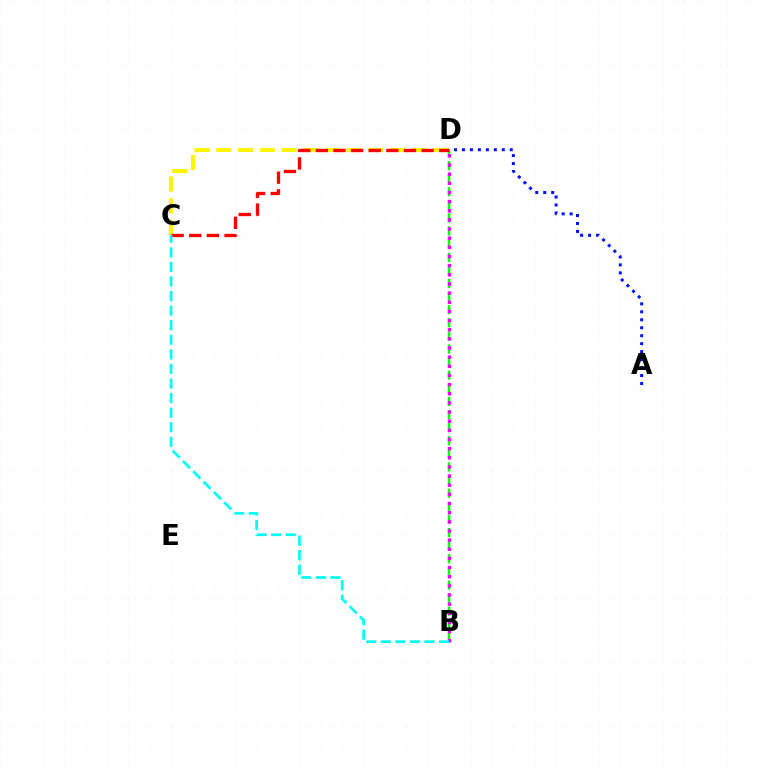{('C', 'D'): [{'color': '#fcf500', 'line_style': 'dashed', 'thickness': 2.95}, {'color': '#ff0000', 'line_style': 'dashed', 'thickness': 2.4}], ('B', 'D'): [{'color': '#08ff00', 'line_style': 'dashed', 'thickness': 1.78}, {'color': '#ee00ff', 'line_style': 'dotted', 'thickness': 2.49}], ('A', 'D'): [{'color': '#0010ff', 'line_style': 'dotted', 'thickness': 2.16}], ('B', 'C'): [{'color': '#00fff6', 'line_style': 'dashed', 'thickness': 1.98}]}